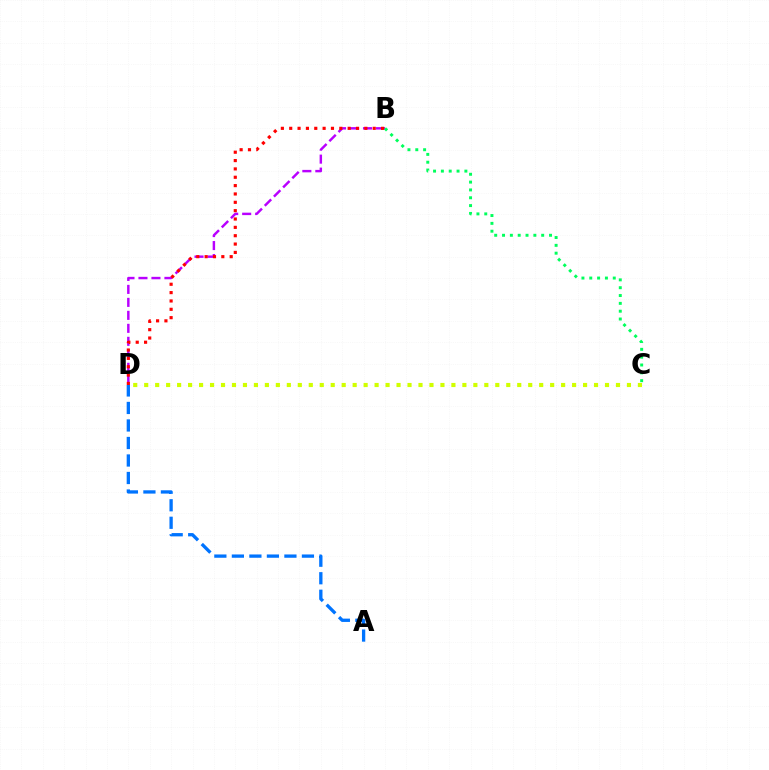{('B', 'D'): [{'color': '#b900ff', 'line_style': 'dashed', 'thickness': 1.76}, {'color': '#ff0000', 'line_style': 'dotted', 'thickness': 2.27}], ('A', 'D'): [{'color': '#0074ff', 'line_style': 'dashed', 'thickness': 2.38}], ('C', 'D'): [{'color': '#d1ff00', 'line_style': 'dotted', 'thickness': 2.98}], ('B', 'C'): [{'color': '#00ff5c', 'line_style': 'dotted', 'thickness': 2.13}]}